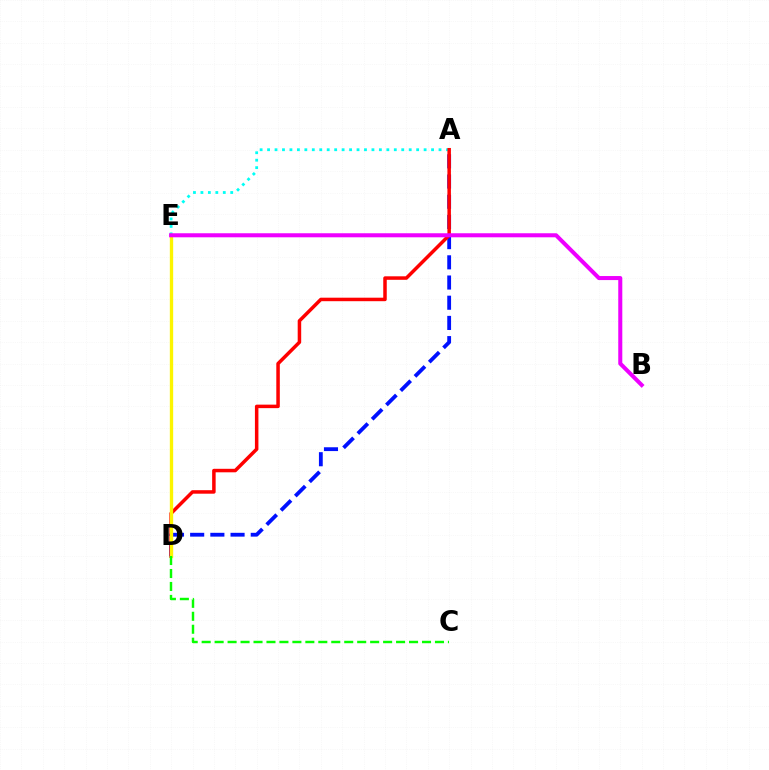{('A', 'E'): [{'color': '#00fff6', 'line_style': 'dotted', 'thickness': 2.03}], ('A', 'D'): [{'color': '#0010ff', 'line_style': 'dashed', 'thickness': 2.74}, {'color': '#ff0000', 'line_style': 'solid', 'thickness': 2.52}], ('D', 'E'): [{'color': '#fcf500', 'line_style': 'solid', 'thickness': 2.4}], ('C', 'D'): [{'color': '#08ff00', 'line_style': 'dashed', 'thickness': 1.76}], ('B', 'E'): [{'color': '#ee00ff', 'line_style': 'solid', 'thickness': 2.91}]}